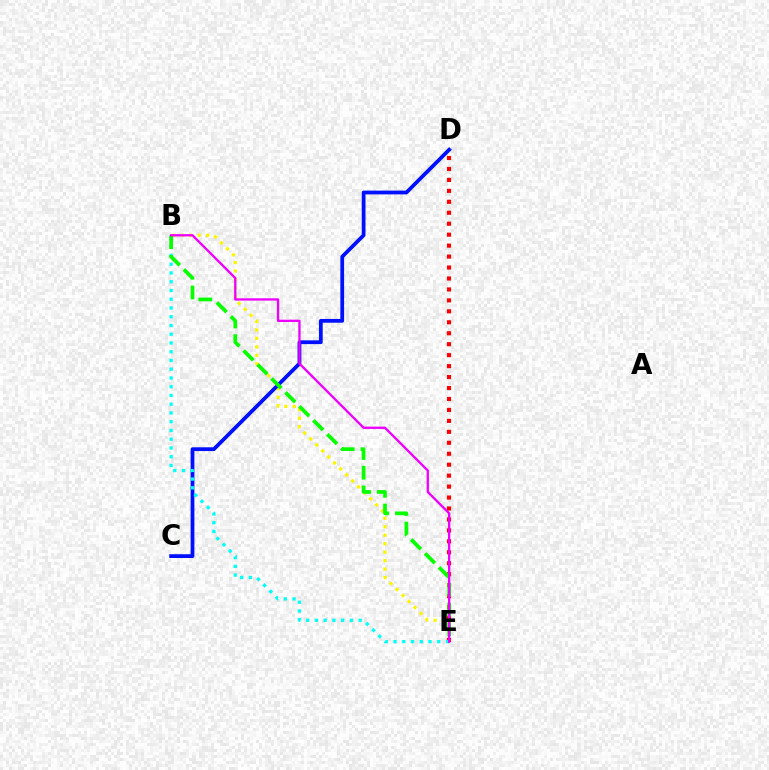{('B', 'E'): [{'color': '#fcf500', 'line_style': 'dotted', 'thickness': 2.3}, {'color': '#00fff6', 'line_style': 'dotted', 'thickness': 2.38}, {'color': '#08ff00', 'line_style': 'dashed', 'thickness': 2.68}, {'color': '#ee00ff', 'line_style': 'solid', 'thickness': 1.66}], ('C', 'D'): [{'color': '#0010ff', 'line_style': 'solid', 'thickness': 2.72}], ('D', 'E'): [{'color': '#ff0000', 'line_style': 'dotted', 'thickness': 2.98}]}